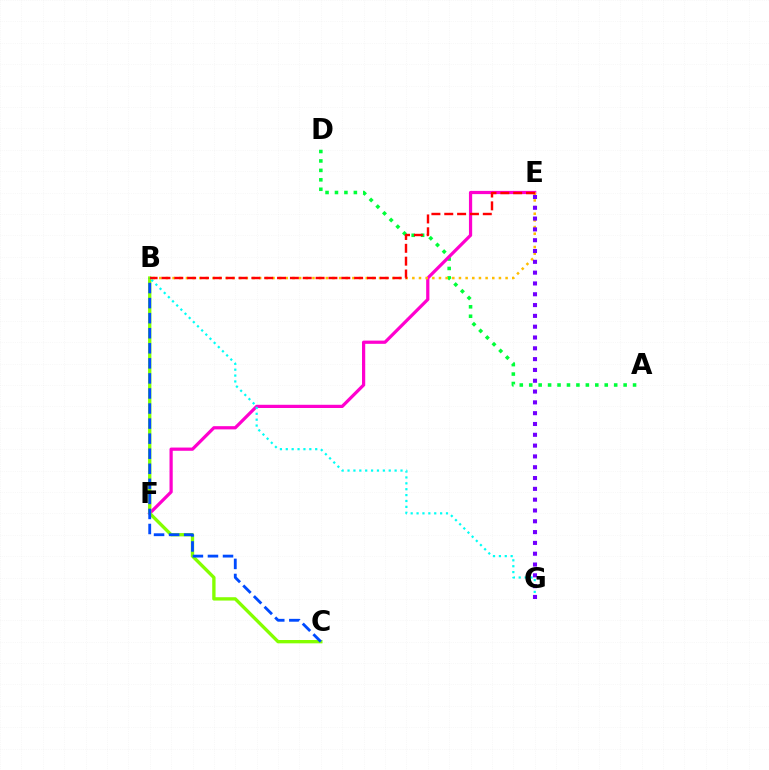{('A', 'D'): [{'color': '#00ff39', 'line_style': 'dotted', 'thickness': 2.57}], ('E', 'F'): [{'color': '#ff00cf', 'line_style': 'solid', 'thickness': 2.32}], ('B', 'C'): [{'color': '#84ff00', 'line_style': 'solid', 'thickness': 2.4}, {'color': '#004bff', 'line_style': 'dashed', 'thickness': 2.05}], ('B', 'E'): [{'color': '#ffbd00', 'line_style': 'dotted', 'thickness': 1.81}, {'color': '#ff0000', 'line_style': 'dashed', 'thickness': 1.74}], ('B', 'G'): [{'color': '#00fff6', 'line_style': 'dotted', 'thickness': 1.6}], ('E', 'G'): [{'color': '#7200ff', 'line_style': 'dotted', 'thickness': 2.94}]}